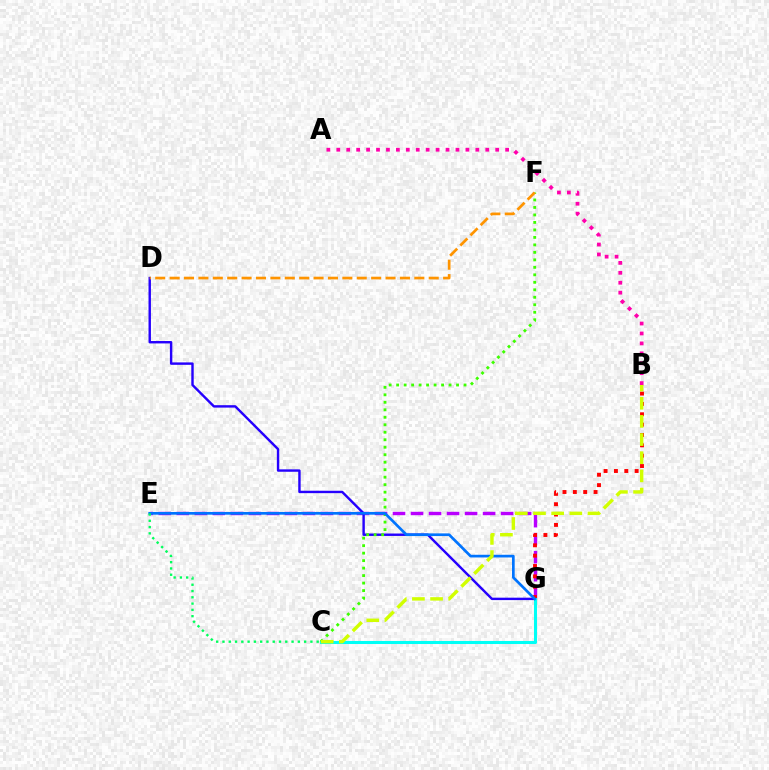{('E', 'G'): [{'color': '#b900ff', 'line_style': 'dashed', 'thickness': 2.45}, {'color': '#0074ff', 'line_style': 'solid', 'thickness': 1.94}], ('D', 'G'): [{'color': '#2500ff', 'line_style': 'solid', 'thickness': 1.74}], ('A', 'B'): [{'color': '#ff00ac', 'line_style': 'dotted', 'thickness': 2.7}], ('B', 'G'): [{'color': '#ff0000', 'line_style': 'dotted', 'thickness': 2.81}], ('C', 'G'): [{'color': '#00fff6', 'line_style': 'solid', 'thickness': 2.19}], ('C', 'F'): [{'color': '#3dff00', 'line_style': 'dotted', 'thickness': 2.03}], ('C', 'E'): [{'color': '#00ff5c', 'line_style': 'dotted', 'thickness': 1.71}], ('B', 'C'): [{'color': '#d1ff00', 'line_style': 'dashed', 'thickness': 2.47}], ('D', 'F'): [{'color': '#ff9400', 'line_style': 'dashed', 'thickness': 1.96}]}